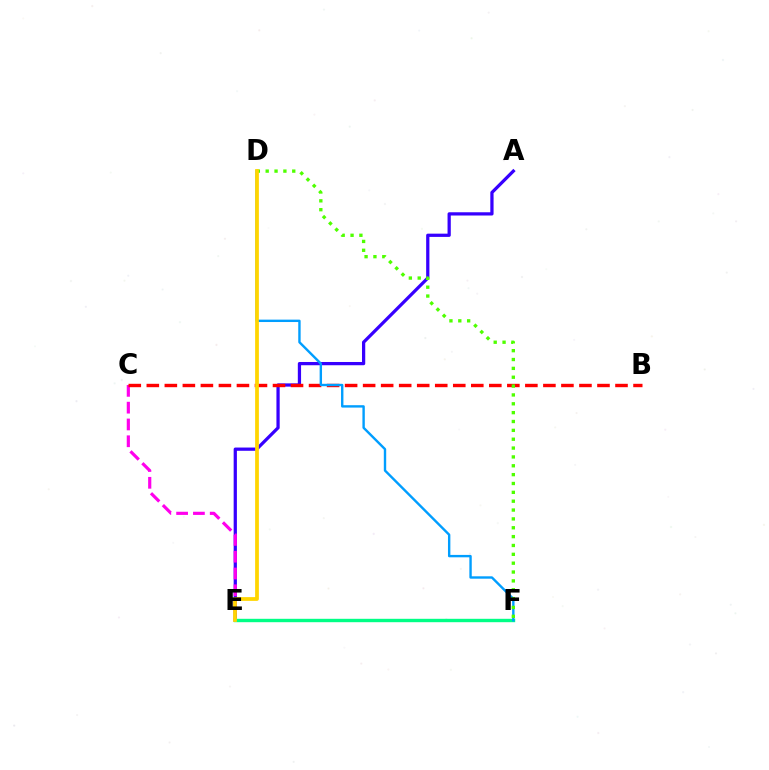{('A', 'E'): [{'color': '#3700ff', 'line_style': 'solid', 'thickness': 2.34}], ('C', 'E'): [{'color': '#ff00ed', 'line_style': 'dashed', 'thickness': 2.28}], ('B', 'C'): [{'color': '#ff0000', 'line_style': 'dashed', 'thickness': 2.45}], ('E', 'F'): [{'color': '#00ff86', 'line_style': 'solid', 'thickness': 2.44}], ('D', 'F'): [{'color': '#009eff', 'line_style': 'solid', 'thickness': 1.72}, {'color': '#4fff00', 'line_style': 'dotted', 'thickness': 2.41}], ('D', 'E'): [{'color': '#ffd500', 'line_style': 'solid', 'thickness': 2.7}]}